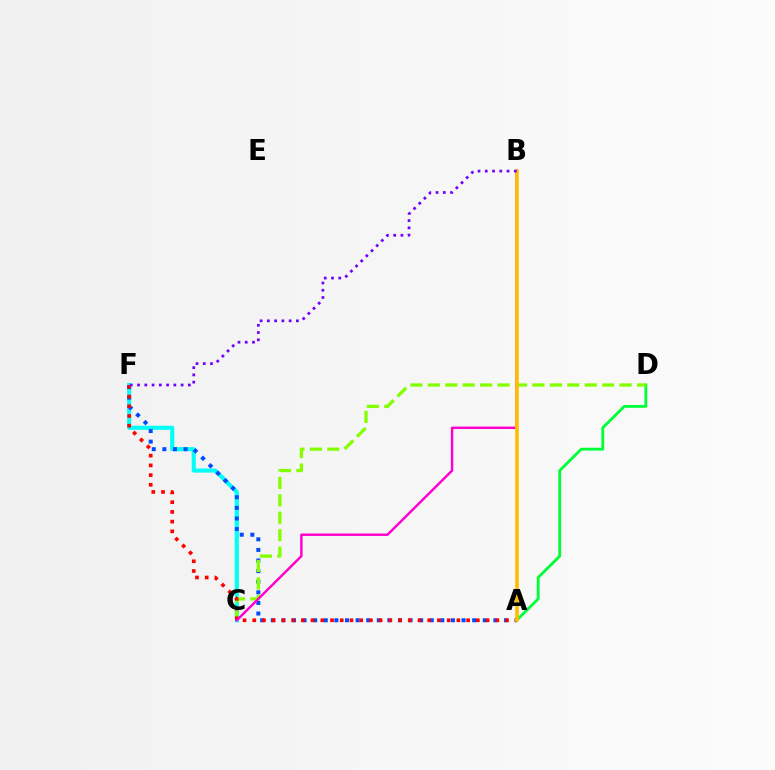{('C', 'F'): [{'color': '#00fff6', 'line_style': 'solid', 'thickness': 2.97}], ('A', 'F'): [{'color': '#004bff', 'line_style': 'dotted', 'thickness': 2.88}, {'color': '#ff0000', 'line_style': 'dotted', 'thickness': 2.64}], ('A', 'D'): [{'color': '#00ff39', 'line_style': 'solid', 'thickness': 2.04}], ('C', 'D'): [{'color': '#84ff00', 'line_style': 'dashed', 'thickness': 2.37}], ('B', 'C'): [{'color': '#ff00cf', 'line_style': 'solid', 'thickness': 1.75}], ('A', 'B'): [{'color': '#ffbd00', 'line_style': 'solid', 'thickness': 2.59}], ('B', 'F'): [{'color': '#7200ff', 'line_style': 'dotted', 'thickness': 1.97}]}